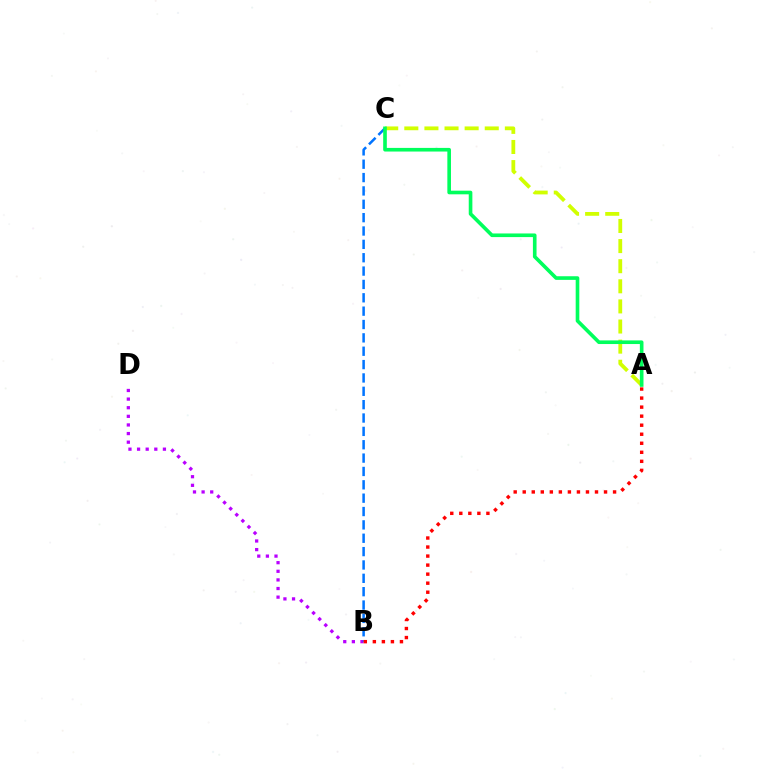{('A', 'C'): [{'color': '#d1ff00', 'line_style': 'dashed', 'thickness': 2.73}, {'color': '#00ff5c', 'line_style': 'solid', 'thickness': 2.62}], ('B', 'D'): [{'color': '#b900ff', 'line_style': 'dotted', 'thickness': 2.34}], ('B', 'C'): [{'color': '#0074ff', 'line_style': 'dashed', 'thickness': 1.81}], ('A', 'B'): [{'color': '#ff0000', 'line_style': 'dotted', 'thickness': 2.45}]}